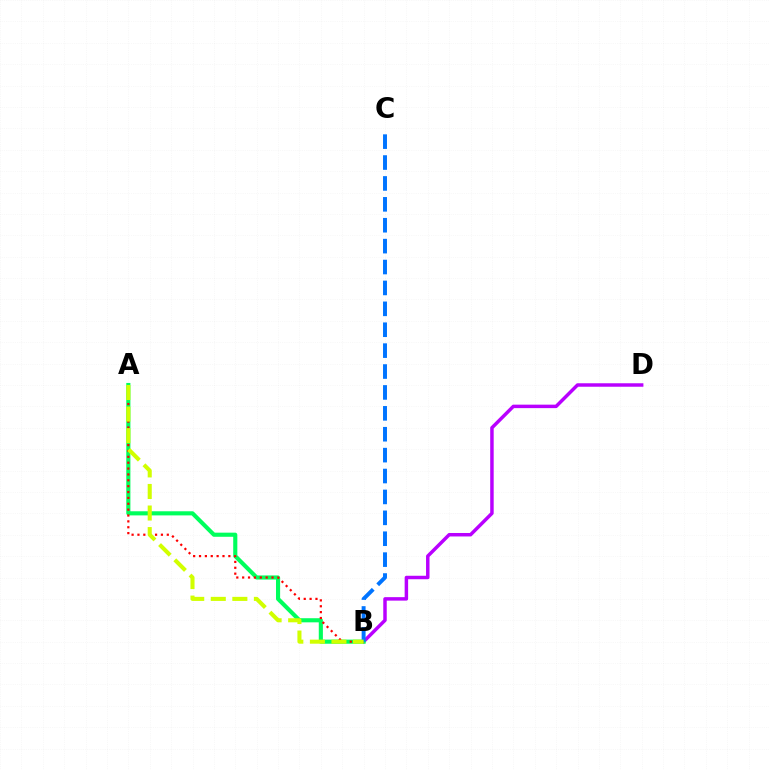{('B', 'D'): [{'color': '#b900ff', 'line_style': 'solid', 'thickness': 2.5}], ('A', 'B'): [{'color': '#00ff5c', 'line_style': 'solid', 'thickness': 2.97}, {'color': '#ff0000', 'line_style': 'dotted', 'thickness': 1.59}, {'color': '#d1ff00', 'line_style': 'dashed', 'thickness': 2.93}], ('B', 'C'): [{'color': '#0074ff', 'line_style': 'dashed', 'thickness': 2.84}]}